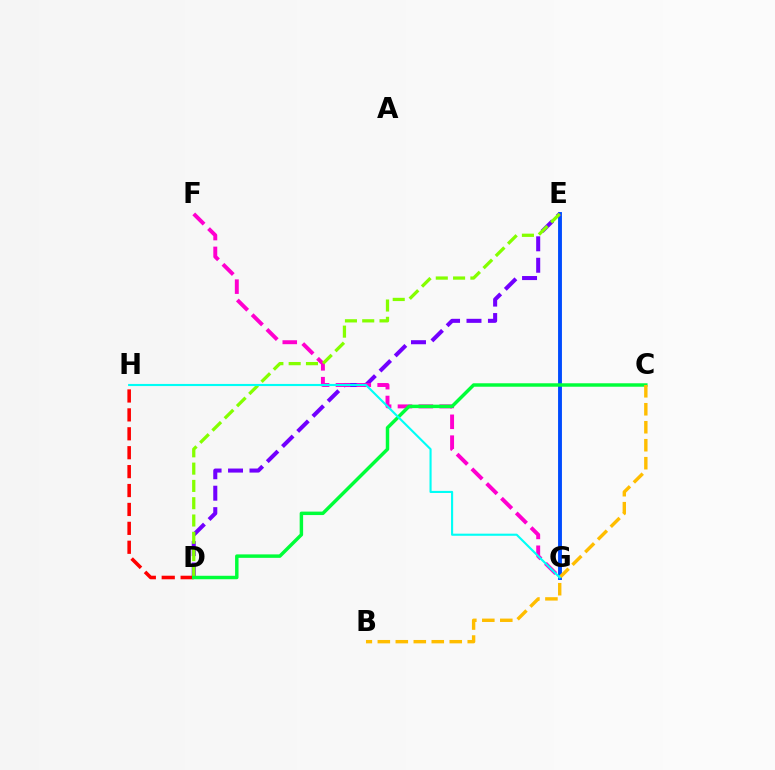{('E', 'G'): [{'color': '#004bff', 'line_style': 'solid', 'thickness': 2.8}], ('D', 'E'): [{'color': '#7200ff', 'line_style': 'dashed', 'thickness': 2.91}, {'color': '#84ff00', 'line_style': 'dashed', 'thickness': 2.35}], ('D', 'H'): [{'color': '#ff0000', 'line_style': 'dashed', 'thickness': 2.57}], ('F', 'G'): [{'color': '#ff00cf', 'line_style': 'dashed', 'thickness': 2.83}], ('C', 'D'): [{'color': '#00ff39', 'line_style': 'solid', 'thickness': 2.49}], ('B', 'C'): [{'color': '#ffbd00', 'line_style': 'dashed', 'thickness': 2.44}], ('G', 'H'): [{'color': '#00fff6', 'line_style': 'solid', 'thickness': 1.53}]}